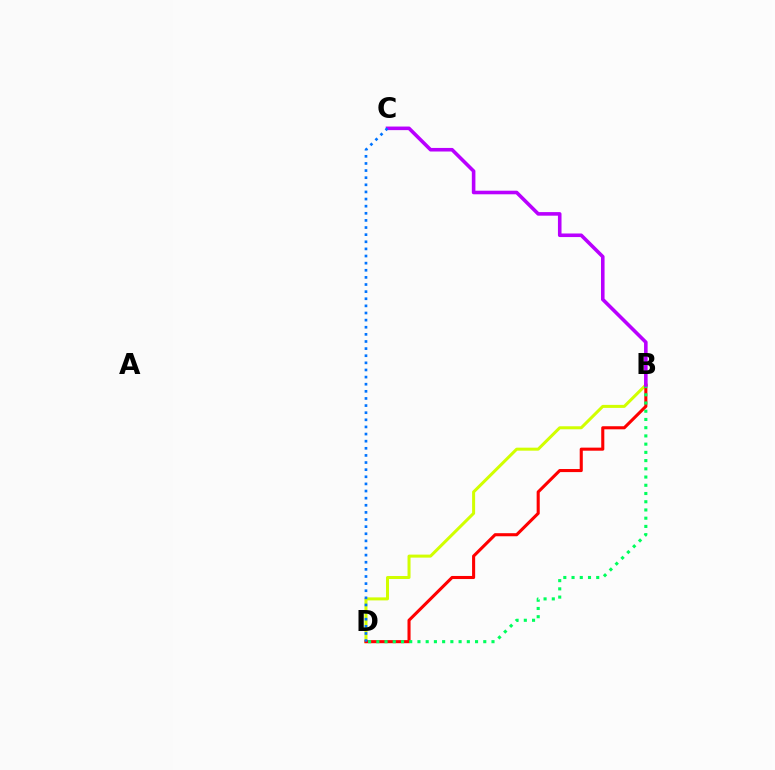{('B', 'D'): [{'color': '#d1ff00', 'line_style': 'solid', 'thickness': 2.17}, {'color': '#ff0000', 'line_style': 'solid', 'thickness': 2.21}, {'color': '#00ff5c', 'line_style': 'dotted', 'thickness': 2.24}], ('B', 'C'): [{'color': '#b900ff', 'line_style': 'solid', 'thickness': 2.58}], ('C', 'D'): [{'color': '#0074ff', 'line_style': 'dotted', 'thickness': 1.93}]}